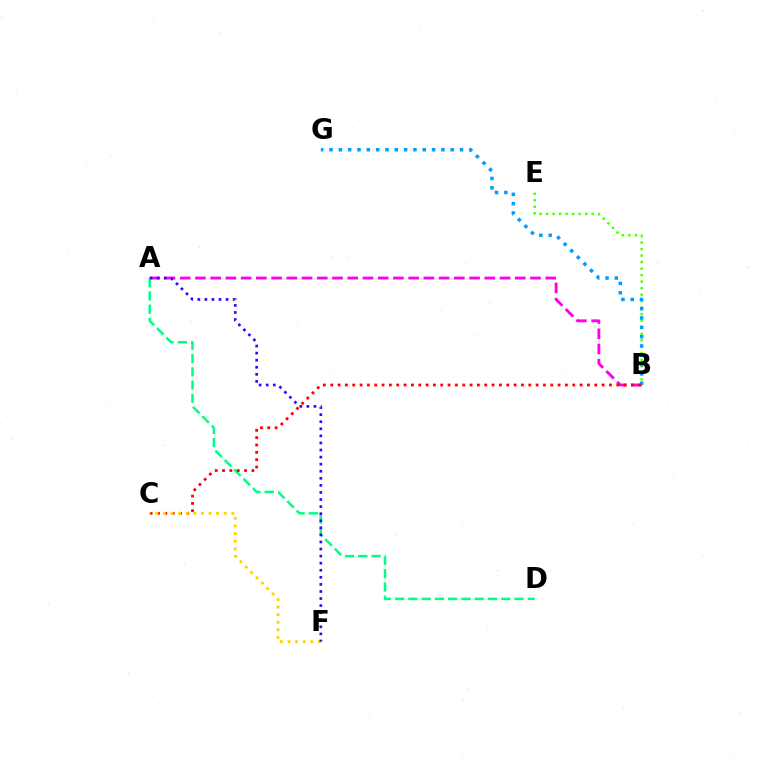{('B', 'E'): [{'color': '#4fff00', 'line_style': 'dotted', 'thickness': 1.77}], ('A', 'B'): [{'color': '#ff00ed', 'line_style': 'dashed', 'thickness': 2.07}], ('A', 'D'): [{'color': '#00ff86', 'line_style': 'dashed', 'thickness': 1.8}], ('B', 'G'): [{'color': '#009eff', 'line_style': 'dotted', 'thickness': 2.53}], ('B', 'C'): [{'color': '#ff0000', 'line_style': 'dotted', 'thickness': 1.99}], ('C', 'F'): [{'color': '#ffd500', 'line_style': 'dotted', 'thickness': 2.06}], ('A', 'F'): [{'color': '#3700ff', 'line_style': 'dotted', 'thickness': 1.92}]}